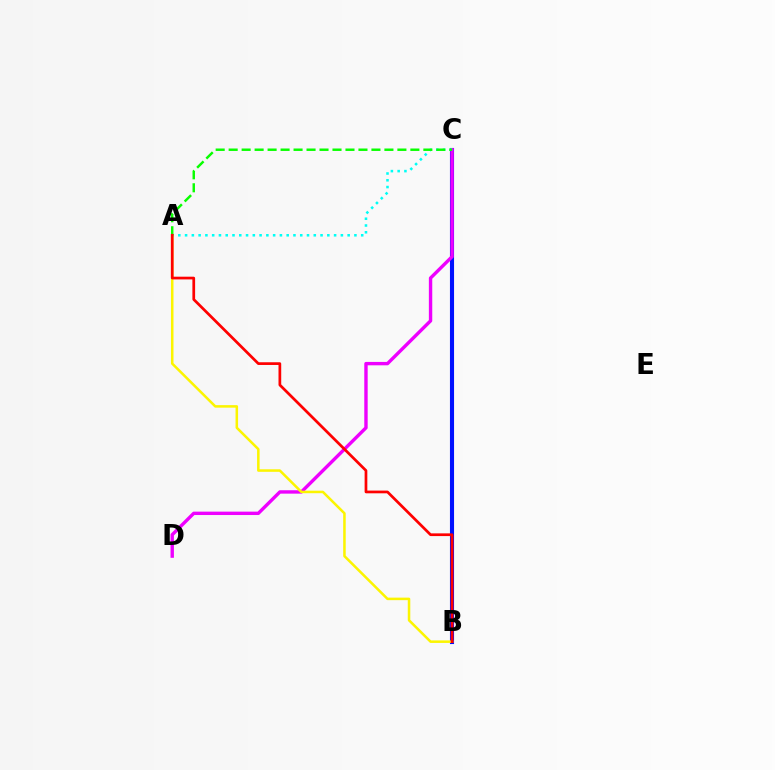{('B', 'C'): [{'color': '#0010ff', 'line_style': 'solid', 'thickness': 2.96}], ('C', 'D'): [{'color': '#ee00ff', 'line_style': 'solid', 'thickness': 2.44}], ('A', 'C'): [{'color': '#00fff6', 'line_style': 'dotted', 'thickness': 1.84}, {'color': '#08ff00', 'line_style': 'dashed', 'thickness': 1.76}], ('A', 'B'): [{'color': '#fcf500', 'line_style': 'solid', 'thickness': 1.82}, {'color': '#ff0000', 'line_style': 'solid', 'thickness': 1.96}]}